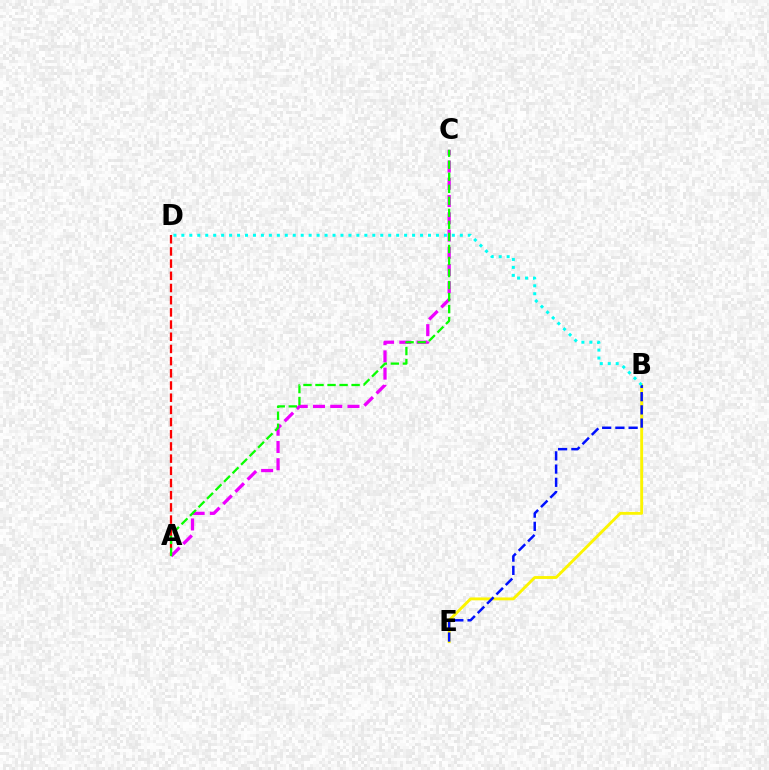{('A', 'D'): [{'color': '#ff0000', 'line_style': 'dashed', 'thickness': 1.66}], ('A', 'C'): [{'color': '#ee00ff', 'line_style': 'dashed', 'thickness': 2.34}, {'color': '#08ff00', 'line_style': 'dashed', 'thickness': 1.63}], ('B', 'E'): [{'color': '#fcf500', 'line_style': 'solid', 'thickness': 2.07}, {'color': '#0010ff', 'line_style': 'dashed', 'thickness': 1.8}], ('B', 'D'): [{'color': '#00fff6', 'line_style': 'dotted', 'thickness': 2.16}]}